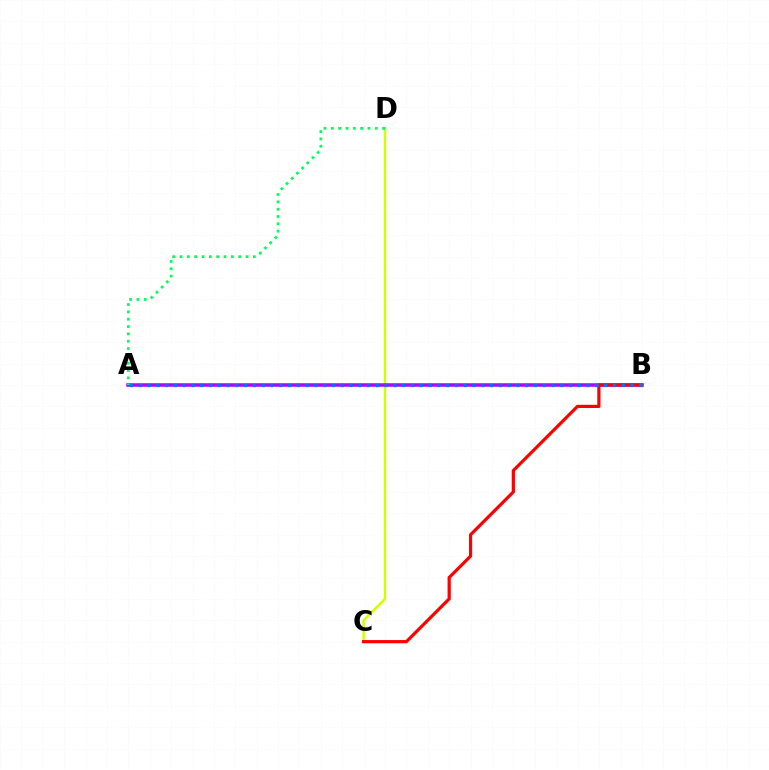{('C', 'D'): [{'color': '#d1ff00', 'line_style': 'solid', 'thickness': 1.75}], ('A', 'B'): [{'color': '#b900ff', 'line_style': 'solid', 'thickness': 2.54}, {'color': '#0074ff', 'line_style': 'dotted', 'thickness': 2.39}], ('B', 'C'): [{'color': '#ff0000', 'line_style': 'solid', 'thickness': 2.3}], ('A', 'D'): [{'color': '#00ff5c', 'line_style': 'dotted', 'thickness': 1.99}]}